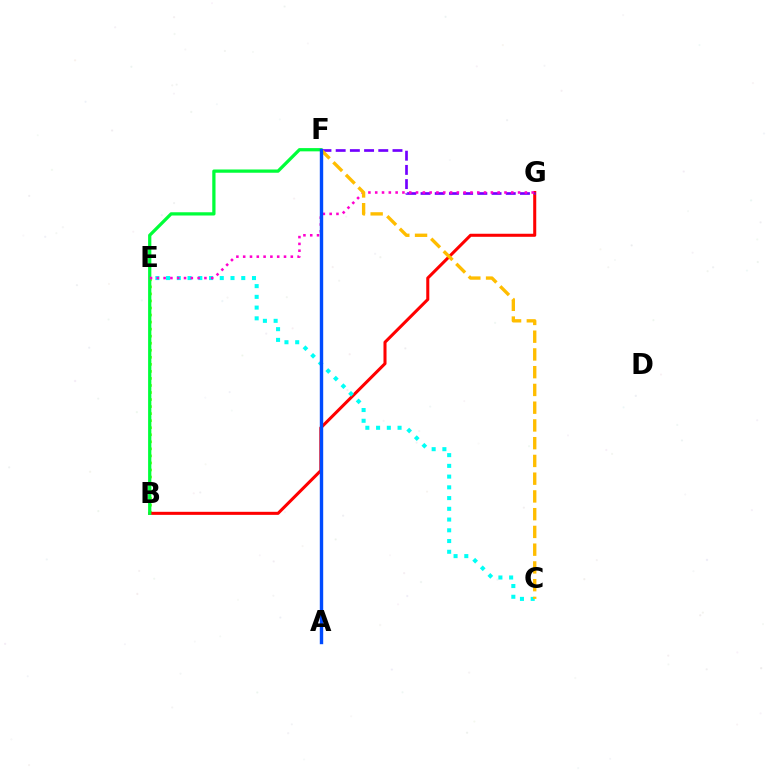{('B', 'E'): [{'color': '#84ff00', 'line_style': 'dotted', 'thickness': 1.91}], ('B', 'G'): [{'color': '#ff0000', 'line_style': 'solid', 'thickness': 2.2}], ('B', 'F'): [{'color': '#00ff39', 'line_style': 'solid', 'thickness': 2.34}], ('C', 'E'): [{'color': '#00fff6', 'line_style': 'dotted', 'thickness': 2.92}], ('F', 'G'): [{'color': '#7200ff', 'line_style': 'dashed', 'thickness': 1.93}], ('E', 'G'): [{'color': '#ff00cf', 'line_style': 'dotted', 'thickness': 1.85}], ('C', 'F'): [{'color': '#ffbd00', 'line_style': 'dashed', 'thickness': 2.41}], ('A', 'F'): [{'color': '#004bff', 'line_style': 'solid', 'thickness': 2.45}]}